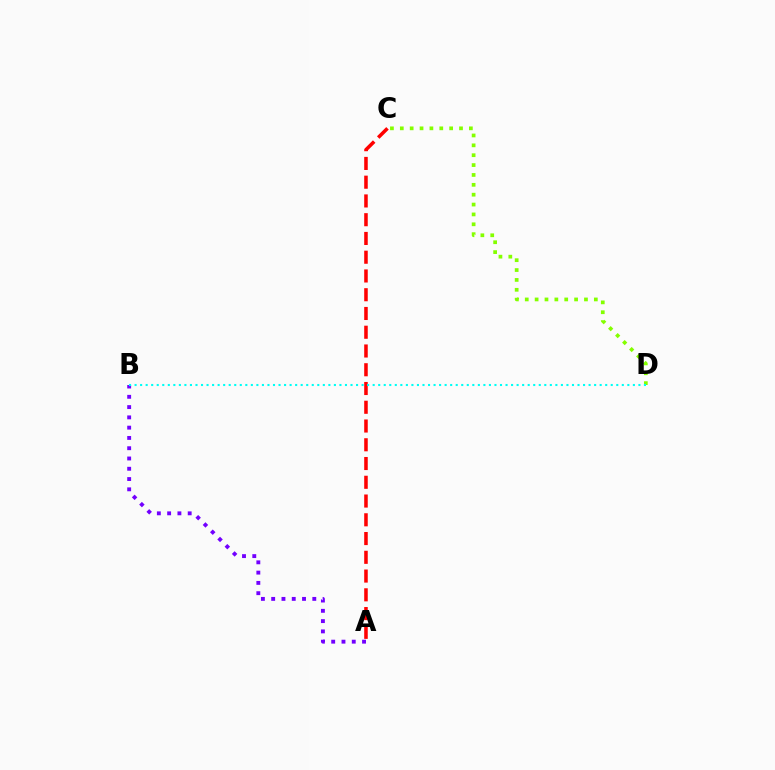{('A', 'B'): [{'color': '#7200ff', 'line_style': 'dotted', 'thickness': 2.79}], ('A', 'C'): [{'color': '#ff0000', 'line_style': 'dashed', 'thickness': 2.55}], ('C', 'D'): [{'color': '#84ff00', 'line_style': 'dotted', 'thickness': 2.68}], ('B', 'D'): [{'color': '#00fff6', 'line_style': 'dotted', 'thickness': 1.5}]}